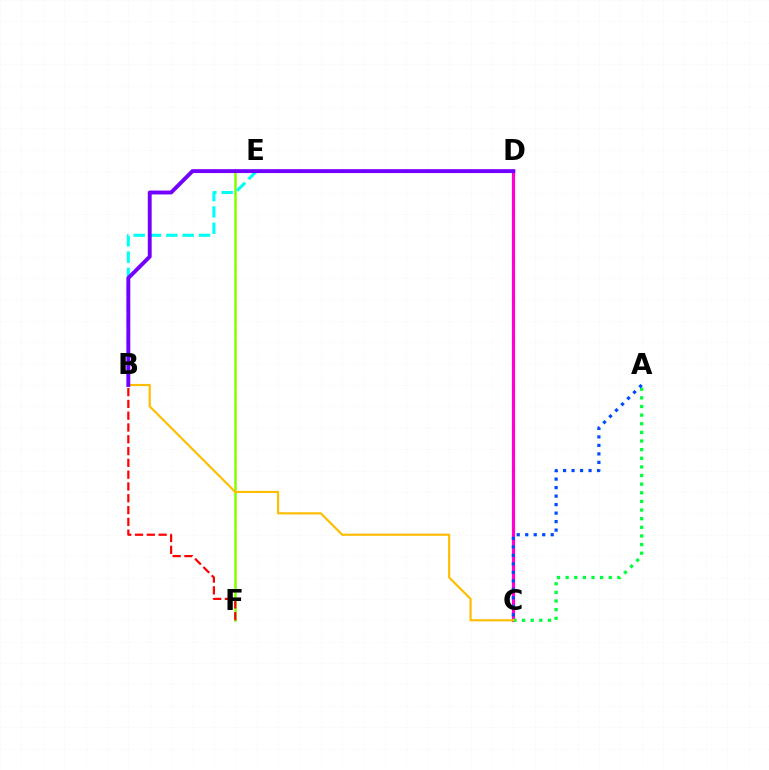{('C', 'D'): [{'color': '#ff00cf', 'line_style': 'solid', 'thickness': 2.31}], ('E', 'F'): [{'color': '#84ff00', 'line_style': 'solid', 'thickness': 1.81}], ('B', 'E'): [{'color': '#00fff6', 'line_style': 'dashed', 'thickness': 2.22}], ('A', 'C'): [{'color': '#00ff39', 'line_style': 'dotted', 'thickness': 2.34}, {'color': '#004bff', 'line_style': 'dotted', 'thickness': 2.31}], ('B', 'C'): [{'color': '#ffbd00', 'line_style': 'solid', 'thickness': 1.56}], ('B', 'D'): [{'color': '#7200ff', 'line_style': 'solid', 'thickness': 2.8}], ('B', 'F'): [{'color': '#ff0000', 'line_style': 'dashed', 'thickness': 1.6}]}